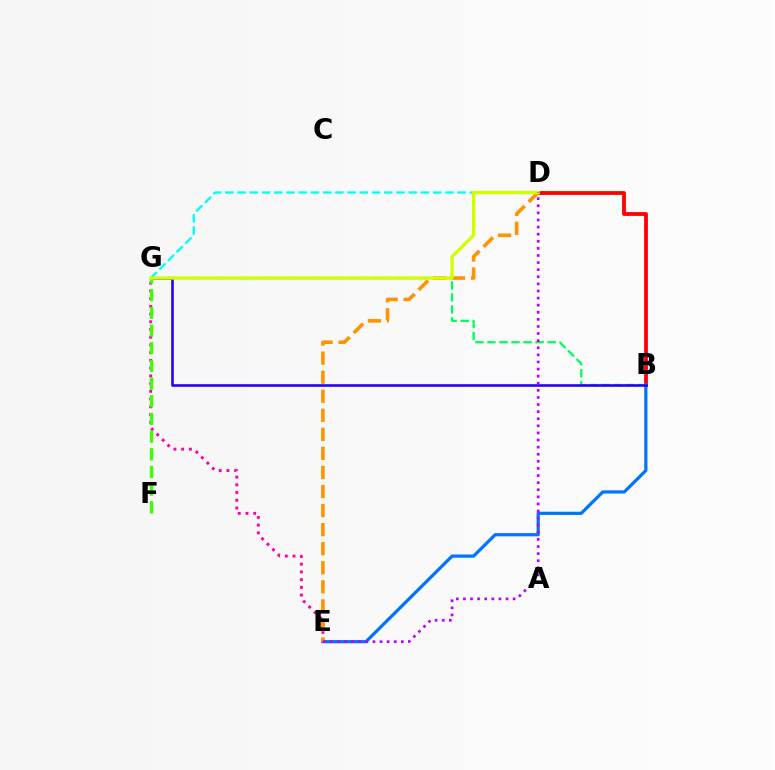{('B', 'D'): [{'color': '#ff0000', 'line_style': 'solid', 'thickness': 2.74}], ('B', 'G'): [{'color': '#00ff5c', 'line_style': 'dashed', 'thickness': 1.63}, {'color': '#2500ff', 'line_style': 'solid', 'thickness': 1.87}], ('B', 'E'): [{'color': '#0074ff', 'line_style': 'solid', 'thickness': 2.31}], ('E', 'G'): [{'color': '#ff00ac', 'line_style': 'dotted', 'thickness': 2.1}], ('D', 'E'): [{'color': '#ff9400', 'line_style': 'dashed', 'thickness': 2.59}, {'color': '#b900ff', 'line_style': 'dotted', 'thickness': 1.93}], ('D', 'G'): [{'color': '#00fff6', 'line_style': 'dashed', 'thickness': 1.66}, {'color': '#d1ff00', 'line_style': 'solid', 'thickness': 2.37}], ('F', 'G'): [{'color': '#3dff00', 'line_style': 'dashed', 'thickness': 2.4}]}